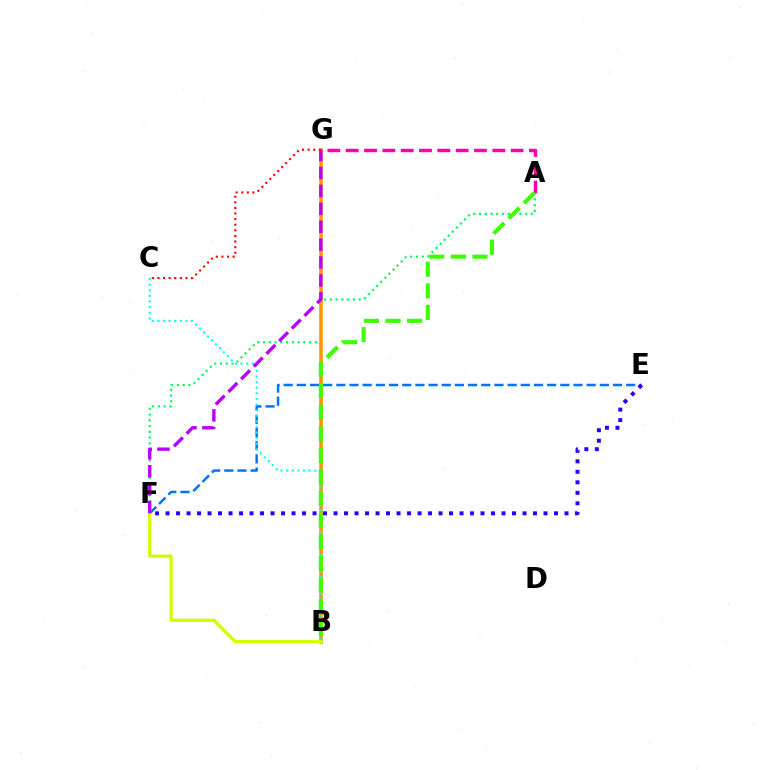{('A', 'F'): [{'color': '#00ff5c', 'line_style': 'dotted', 'thickness': 1.57}], ('E', 'F'): [{'color': '#0074ff', 'line_style': 'dashed', 'thickness': 1.79}, {'color': '#2500ff', 'line_style': 'dotted', 'thickness': 2.85}], ('B', 'G'): [{'color': '#ff9400', 'line_style': 'solid', 'thickness': 2.52}], ('B', 'F'): [{'color': '#d1ff00', 'line_style': 'solid', 'thickness': 2.32}], ('B', 'C'): [{'color': '#00fff6', 'line_style': 'dotted', 'thickness': 1.52}], ('F', 'G'): [{'color': '#b900ff', 'line_style': 'dashed', 'thickness': 2.43}], ('A', 'G'): [{'color': '#ff00ac', 'line_style': 'dashed', 'thickness': 2.49}], ('A', 'B'): [{'color': '#3dff00', 'line_style': 'dashed', 'thickness': 2.93}], ('C', 'G'): [{'color': '#ff0000', 'line_style': 'dotted', 'thickness': 1.52}]}